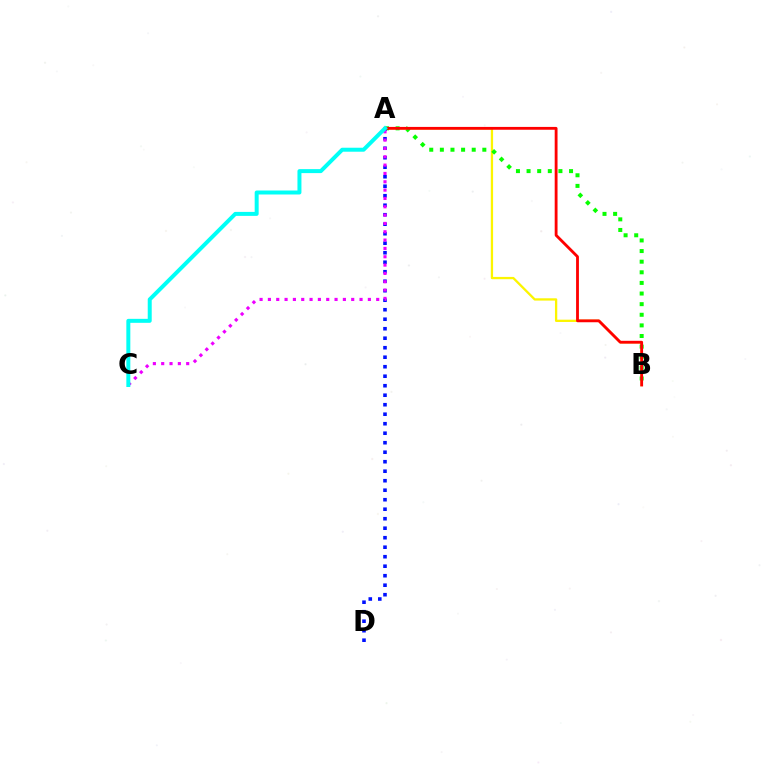{('A', 'B'): [{'color': '#fcf500', 'line_style': 'solid', 'thickness': 1.65}, {'color': '#08ff00', 'line_style': 'dotted', 'thickness': 2.89}, {'color': '#ff0000', 'line_style': 'solid', 'thickness': 2.04}], ('A', 'D'): [{'color': '#0010ff', 'line_style': 'dotted', 'thickness': 2.58}], ('A', 'C'): [{'color': '#ee00ff', 'line_style': 'dotted', 'thickness': 2.26}, {'color': '#00fff6', 'line_style': 'solid', 'thickness': 2.87}]}